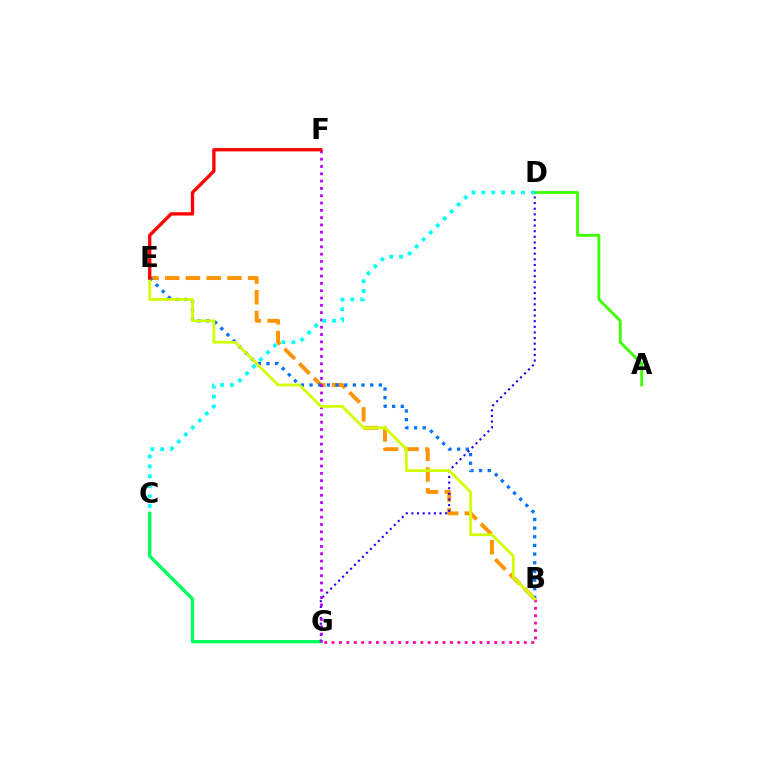{('B', 'E'): [{'color': '#ff9400', 'line_style': 'dashed', 'thickness': 2.81}, {'color': '#0074ff', 'line_style': 'dotted', 'thickness': 2.35}, {'color': '#d1ff00', 'line_style': 'solid', 'thickness': 2.0}], ('A', 'D'): [{'color': '#3dff00', 'line_style': 'solid', 'thickness': 2.02}], ('C', 'G'): [{'color': '#00ff5c', 'line_style': 'solid', 'thickness': 2.39}], ('B', 'G'): [{'color': '#ff00ac', 'line_style': 'dotted', 'thickness': 2.01}], ('D', 'G'): [{'color': '#2500ff', 'line_style': 'dotted', 'thickness': 1.53}], ('F', 'G'): [{'color': '#b900ff', 'line_style': 'dotted', 'thickness': 1.99}], ('C', 'D'): [{'color': '#00fff6', 'line_style': 'dotted', 'thickness': 2.69}], ('E', 'F'): [{'color': '#ff0000', 'line_style': 'solid', 'thickness': 2.38}]}